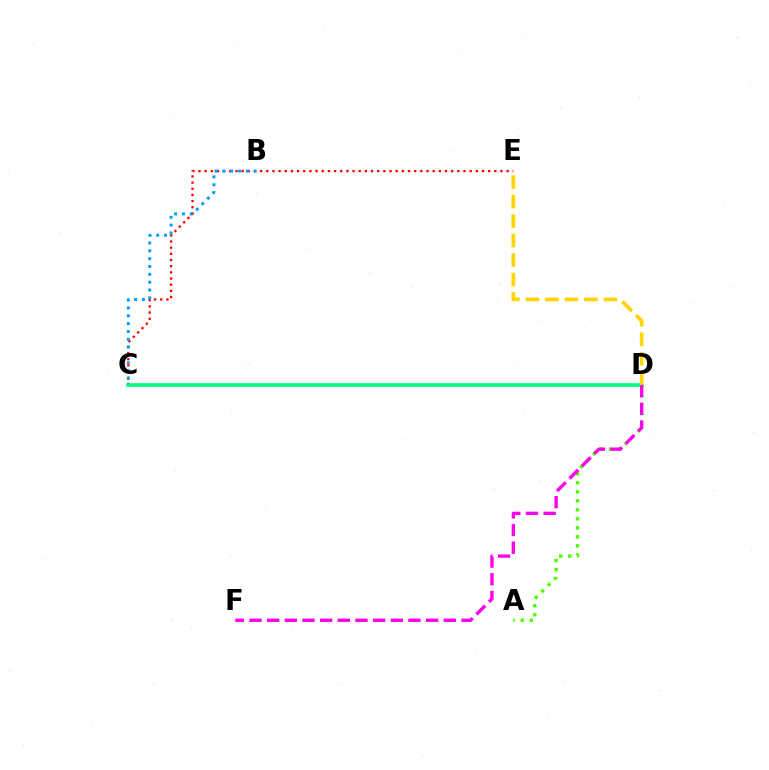{('A', 'D'): [{'color': '#4fff00', 'line_style': 'dotted', 'thickness': 2.45}], ('C', 'E'): [{'color': '#ff0000', 'line_style': 'dotted', 'thickness': 1.67}], ('C', 'D'): [{'color': '#3700ff', 'line_style': 'solid', 'thickness': 1.57}, {'color': '#00ff86', 'line_style': 'solid', 'thickness': 2.57}], ('B', 'C'): [{'color': '#009eff', 'line_style': 'dotted', 'thickness': 2.13}], ('D', 'E'): [{'color': '#ffd500', 'line_style': 'dashed', 'thickness': 2.65}], ('D', 'F'): [{'color': '#ff00ed', 'line_style': 'dashed', 'thickness': 2.4}]}